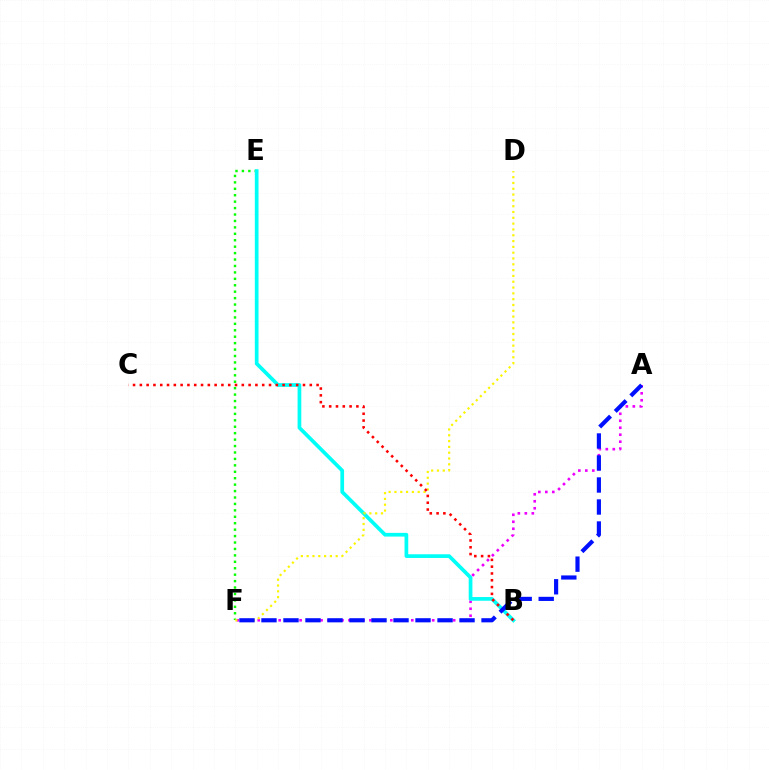{('E', 'F'): [{'color': '#08ff00', 'line_style': 'dotted', 'thickness': 1.75}], ('A', 'F'): [{'color': '#ee00ff', 'line_style': 'dotted', 'thickness': 1.9}, {'color': '#0010ff', 'line_style': 'dashed', 'thickness': 2.99}], ('B', 'E'): [{'color': '#00fff6', 'line_style': 'solid', 'thickness': 2.67}], ('D', 'F'): [{'color': '#fcf500', 'line_style': 'dotted', 'thickness': 1.58}], ('B', 'C'): [{'color': '#ff0000', 'line_style': 'dotted', 'thickness': 1.85}]}